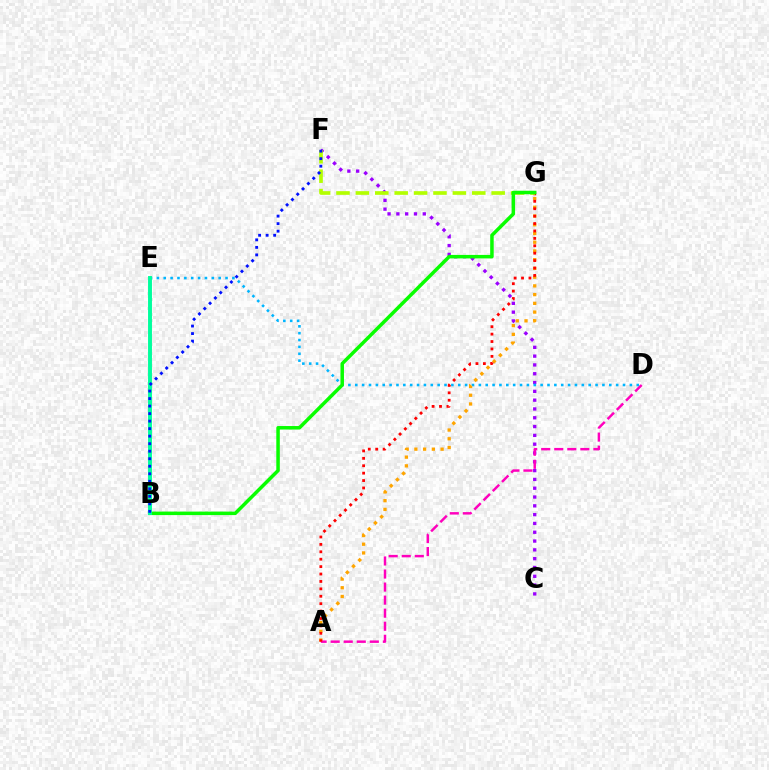{('C', 'F'): [{'color': '#9b00ff', 'line_style': 'dotted', 'thickness': 2.39}], ('D', 'E'): [{'color': '#00b5ff', 'line_style': 'dotted', 'thickness': 1.87}], ('A', 'G'): [{'color': '#ffa500', 'line_style': 'dotted', 'thickness': 2.37}, {'color': '#ff0000', 'line_style': 'dotted', 'thickness': 2.01}], ('A', 'D'): [{'color': '#ff00bd', 'line_style': 'dashed', 'thickness': 1.77}], ('F', 'G'): [{'color': '#b3ff00', 'line_style': 'dashed', 'thickness': 2.64}], ('B', 'G'): [{'color': '#08ff00', 'line_style': 'solid', 'thickness': 2.52}], ('B', 'E'): [{'color': '#00ff9d', 'line_style': 'solid', 'thickness': 2.82}], ('B', 'F'): [{'color': '#0010ff', 'line_style': 'dotted', 'thickness': 2.04}]}